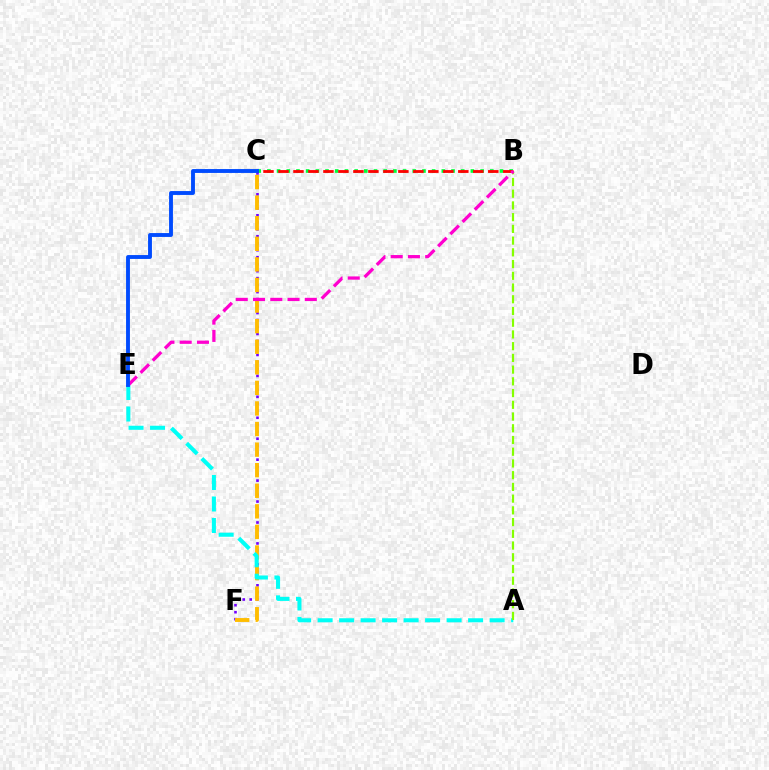{('C', 'F'): [{'color': '#7200ff', 'line_style': 'dotted', 'thickness': 1.9}, {'color': '#ffbd00', 'line_style': 'dashed', 'thickness': 2.8}], ('A', 'E'): [{'color': '#00fff6', 'line_style': 'dashed', 'thickness': 2.92}], ('A', 'B'): [{'color': '#84ff00', 'line_style': 'dashed', 'thickness': 1.59}], ('B', 'C'): [{'color': '#00ff39', 'line_style': 'dotted', 'thickness': 2.63}, {'color': '#ff0000', 'line_style': 'dashed', 'thickness': 2.04}], ('B', 'E'): [{'color': '#ff00cf', 'line_style': 'dashed', 'thickness': 2.35}], ('C', 'E'): [{'color': '#004bff', 'line_style': 'solid', 'thickness': 2.79}]}